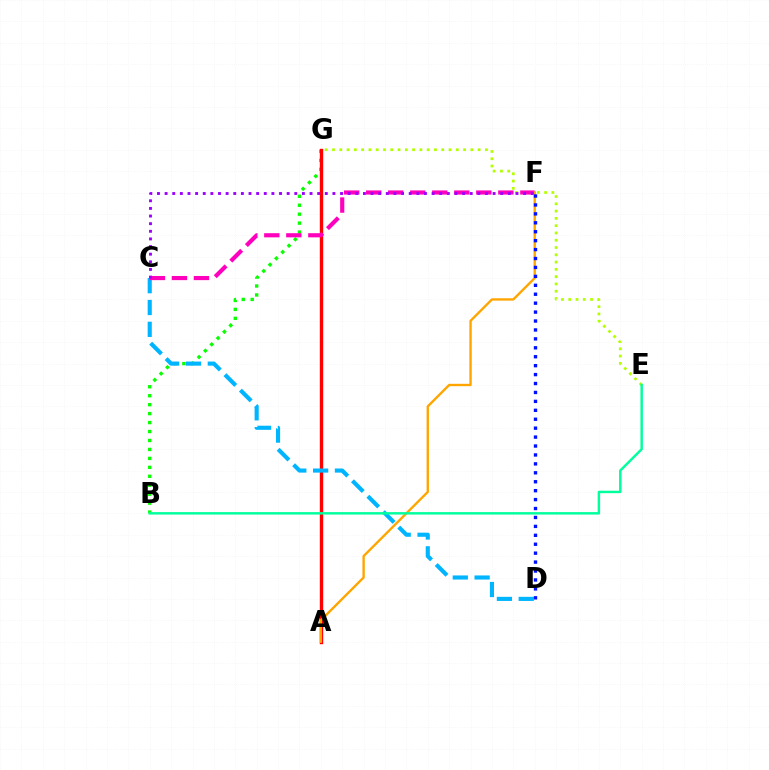{('B', 'G'): [{'color': '#08ff00', 'line_style': 'dotted', 'thickness': 2.43}], ('A', 'G'): [{'color': '#ff0000', 'line_style': 'solid', 'thickness': 2.44}], ('E', 'G'): [{'color': '#b3ff00', 'line_style': 'dotted', 'thickness': 1.98}], ('C', 'D'): [{'color': '#00b5ff', 'line_style': 'dashed', 'thickness': 2.97}], ('C', 'F'): [{'color': '#ff00bd', 'line_style': 'dashed', 'thickness': 2.99}, {'color': '#9b00ff', 'line_style': 'dotted', 'thickness': 2.07}], ('A', 'F'): [{'color': '#ffa500', 'line_style': 'solid', 'thickness': 1.7}], ('D', 'F'): [{'color': '#0010ff', 'line_style': 'dotted', 'thickness': 2.43}], ('B', 'E'): [{'color': '#00ff9d', 'line_style': 'solid', 'thickness': 1.76}]}